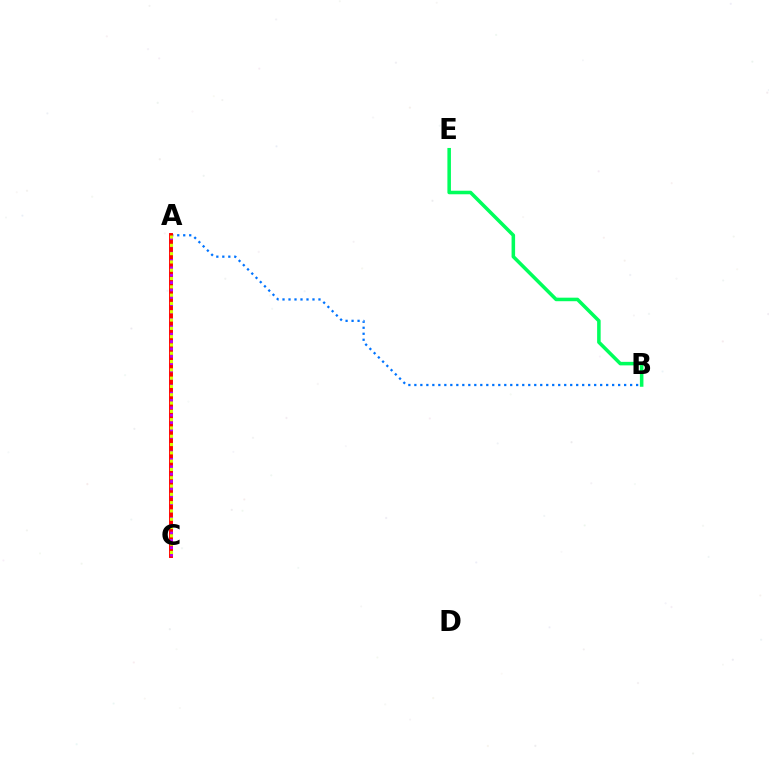{('A', 'B'): [{'color': '#0074ff', 'line_style': 'dotted', 'thickness': 1.63}], ('A', 'C'): [{'color': '#ff0000', 'line_style': 'solid', 'thickness': 2.82}, {'color': '#b900ff', 'line_style': 'dotted', 'thickness': 2.0}, {'color': '#d1ff00', 'line_style': 'dotted', 'thickness': 2.25}], ('B', 'E'): [{'color': '#00ff5c', 'line_style': 'solid', 'thickness': 2.55}]}